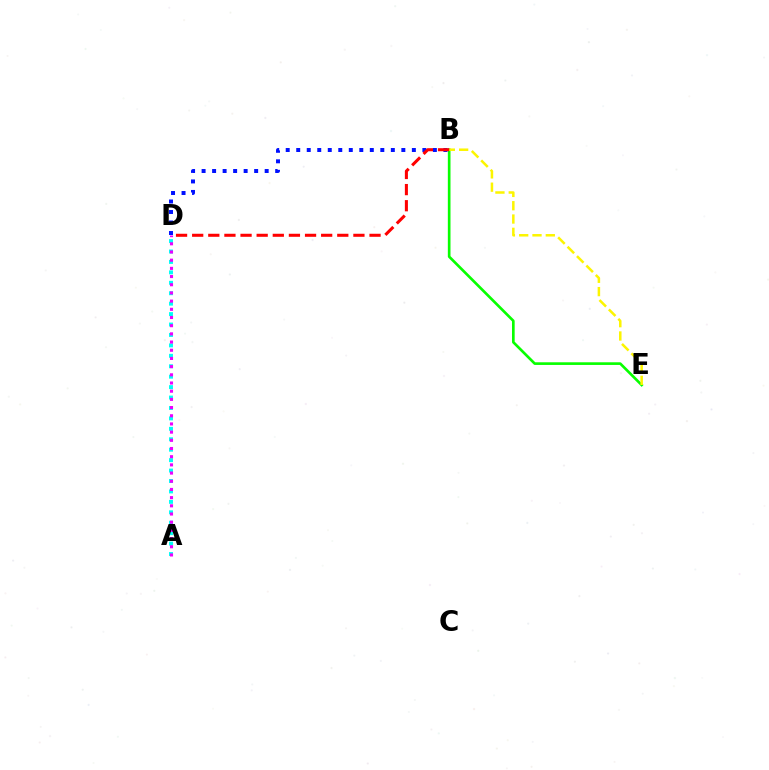{('B', 'E'): [{'color': '#08ff00', 'line_style': 'solid', 'thickness': 1.92}, {'color': '#fcf500', 'line_style': 'dashed', 'thickness': 1.81}], ('A', 'D'): [{'color': '#00fff6', 'line_style': 'dotted', 'thickness': 2.83}, {'color': '#ee00ff', 'line_style': 'dotted', 'thickness': 2.22}], ('B', 'D'): [{'color': '#0010ff', 'line_style': 'dotted', 'thickness': 2.86}, {'color': '#ff0000', 'line_style': 'dashed', 'thickness': 2.19}]}